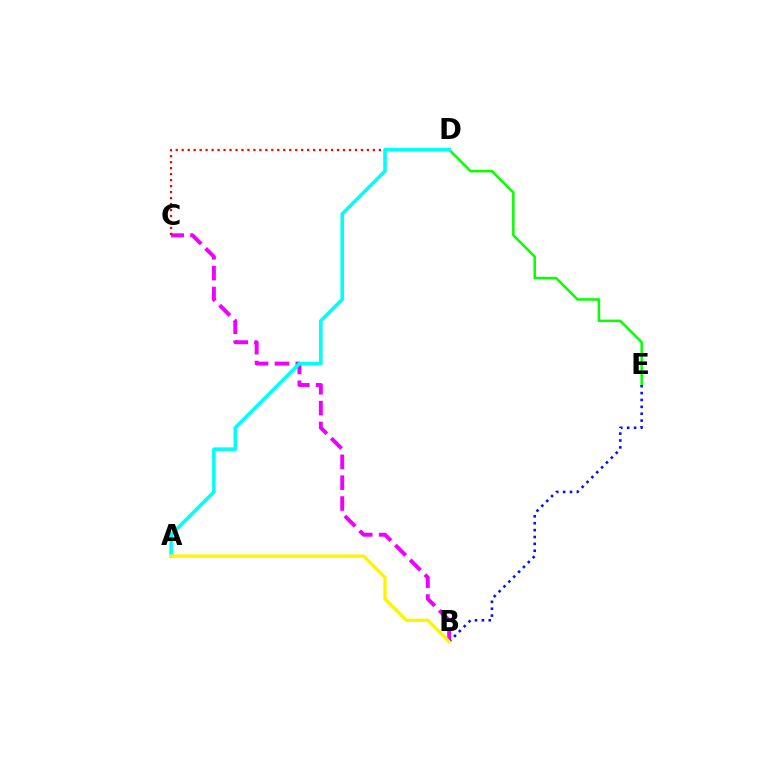{('B', 'C'): [{'color': '#ee00ff', 'line_style': 'dashed', 'thickness': 2.83}], ('C', 'D'): [{'color': '#ff0000', 'line_style': 'dotted', 'thickness': 1.62}], ('D', 'E'): [{'color': '#08ff00', 'line_style': 'solid', 'thickness': 1.81}], ('A', 'D'): [{'color': '#00fff6', 'line_style': 'solid', 'thickness': 2.58}], ('B', 'E'): [{'color': '#0010ff', 'line_style': 'dotted', 'thickness': 1.87}], ('A', 'B'): [{'color': '#fcf500', 'line_style': 'solid', 'thickness': 2.38}]}